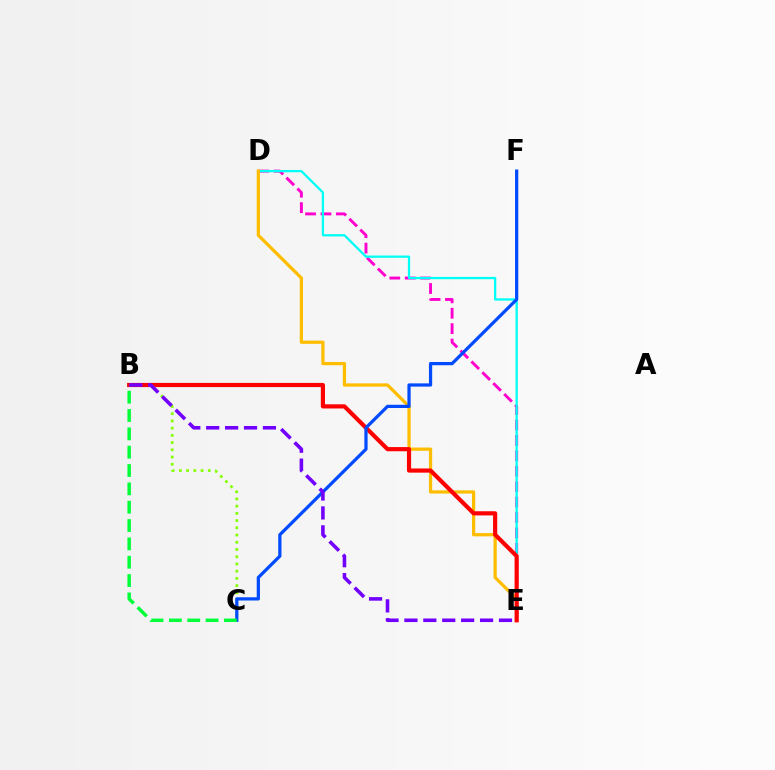{('D', 'E'): [{'color': '#ff00cf', 'line_style': 'dashed', 'thickness': 2.09}, {'color': '#00fff6', 'line_style': 'solid', 'thickness': 1.64}, {'color': '#ffbd00', 'line_style': 'solid', 'thickness': 2.33}], ('B', 'C'): [{'color': '#84ff00', 'line_style': 'dotted', 'thickness': 1.96}, {'color': '#00ff39', 'line_style': 'dashed', 'thickness': 2.49}], ('B', 'E'): [{'color': '#ff0000', 'line_style': 'solid', 'thickness': 3.0}, {'color': '#7200ff', 'line_style': 'dashed', 'thickness': 2.57}], ('C', 'F'): [{'color': '#004bff', 'line_style': 'solid', 'thickness': 2.33}]}